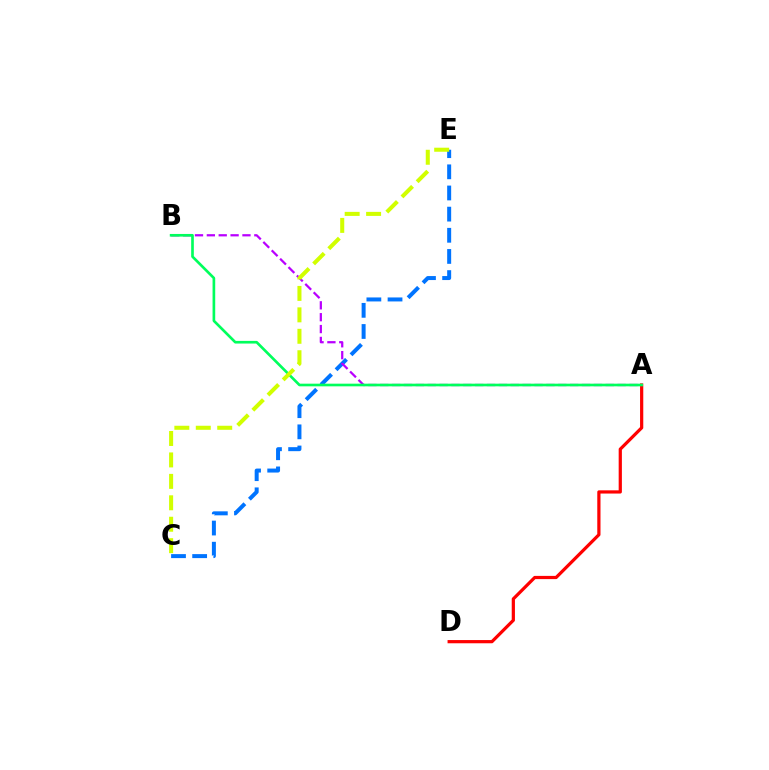{('C', 'E'): [{'color': '#0074ff', 'line_style': 'dashed', 'thickness': 2.87}, {'color': '#d1ff00', 'line_style': 'dashed', 'thickness': 2.91}], ('A', 'D'): [{'color': '#ff0000', 'line_style': 'solid', 'thickness': 2.31}], ('A', 'B'): [{'color': '#b900ff', 'line_style': 'dashed', 'thickness': 1.61}, {'color': '#00ff5c', 'line_style': 'solid', 'thickness': 1.91}]}